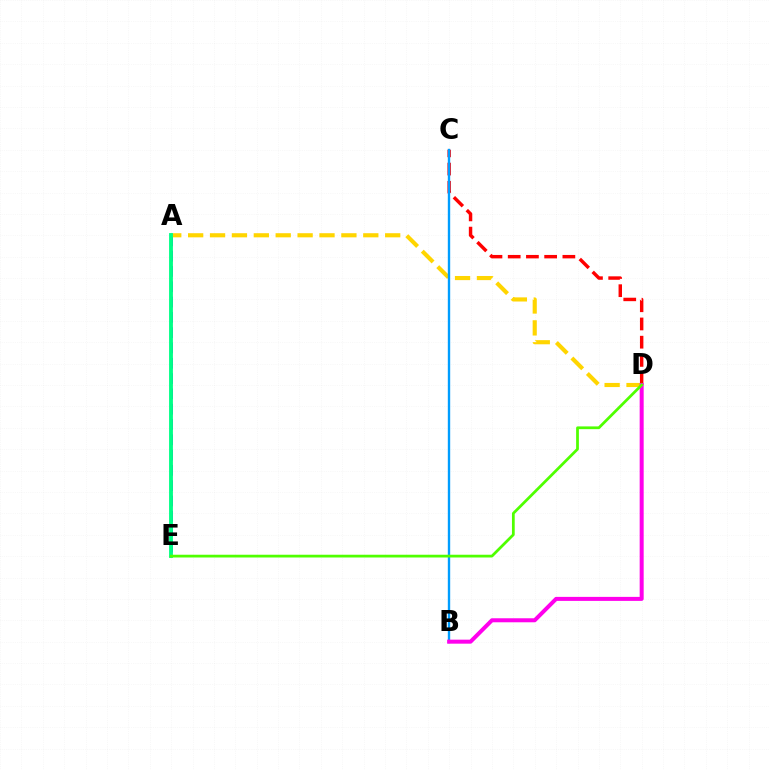{('C', 'D'): [{'color': '#ff0000', 'line_style': 'dashed', 'thickness': 2.48}], ('A', 'E'): [{'color': '#3700ff', 'line_style': 'dashed', 'thickness': 2.08}, {'color': '#00ff86', 'line_style': 'solid', 'thickness': 2.77}], ('A', 'D'): [{'color': '#ffd500', 'line_style': 'dashed', 'thickness': 2.97}], ('B', 'C'): [{'color': '#009eff', 'line_style': 'solid', 'thickness': 1.71}], ('B', 'D'): [{'color': '#ff00ed', 'line_style': 'solid', 'thickness': 2.89}], ('D', 'E'): [{'color': '#4fff00', 'line_style': 'solid', 'thickness': 1.98}]}